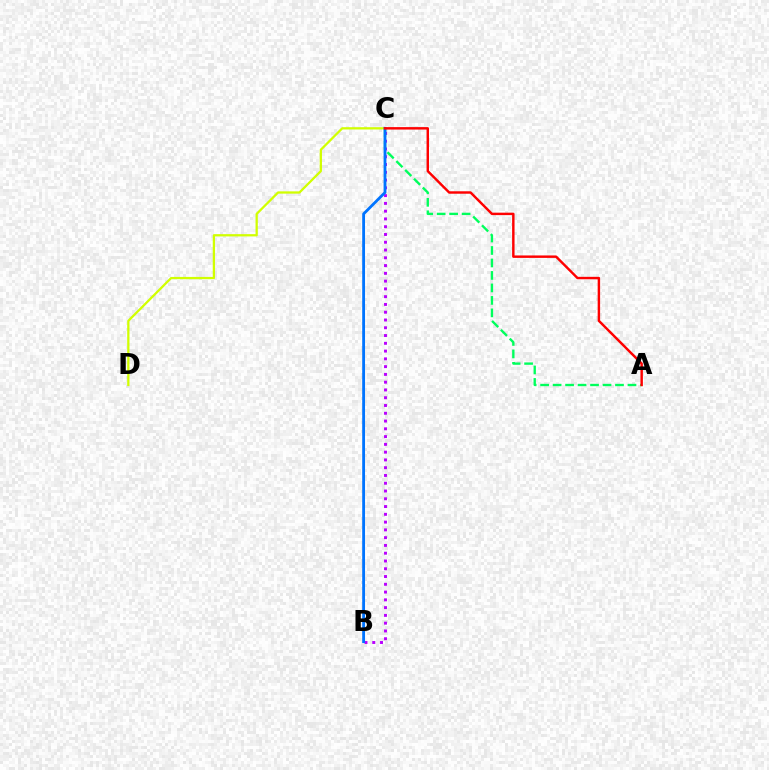{('A', 'C'): [{'color': '#00ff5c', 'line_style': 'dashed', 'thickness': 1.69}, {'color': '#ff0000', 'line_style': 'solid', 'thickness': 1.76}], ('B', 'C'): [{'color': '#b900ff', 'line_style': 'dotted', 'thickness': 2.11}, {'color': '#0074ff', 'line_style': 'solid', 'thickness': 2.03}], ('C', 'D'): [{'color': '#d1ff00', 'line_style': 'solid', 'thickness': 1.64}]}